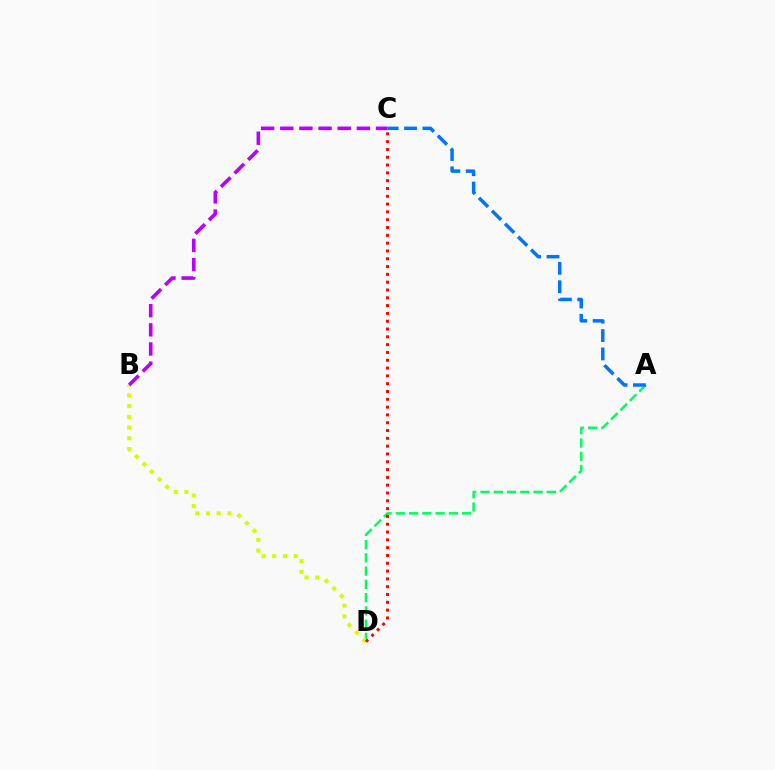{('A', 'D'): [{'color': '#00ff5c', 'line_style': 'dashed', 'thickness': 1.8}], ('B', 'D'): [{'color': '#d1ff00', 'line_style': 'dotted', 'thickness': 2.91}], ('B', 'C'): [{'color': '#b900ff', 'line_style': 'dashed', 'thickness': 2.6}], ('A', 'C'): [{'color': '#0074ff', 'line_style': 'dashed', 'thickness': 2.5}], ('C', 'D'): [{'color': '#ff0000', 'line_style': 'dotted', 'thickness': 2.12}]}